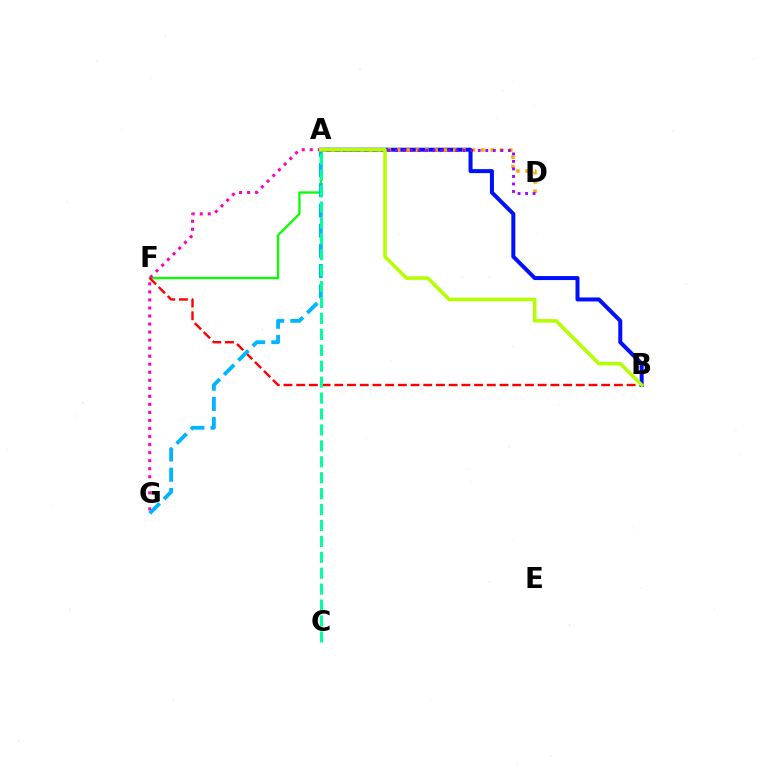{('A', 'B'): [{'color': '#0010ff', 'line_style': 'solid', 'thickness': 2.88}, {'color': '#b3ff00', 'line_style': 'solid', 'thickness': 2.55}], ('A', 'F'): [{'color': '#08ff00', 'line_style': 'solid', 'thickness': 1.66}], ('A', 'D'): [{'color': '#ffa500', 'line_style': 'dotted', 'thickness': 2.54}, {'color': '#9b00ff', 'line_style': 'dotted', 'thickness': 2.04}], ('B', 'F'): [{'color': '#ff0000', 'line_style': 'dashed', 'thickness': 1.73}], ('A', 'G'): [{'color': '#ff00bd', 'line_style': 'dotted', 'thickness': 2.18}, {'color': '#00b5ff', 'line_style': 'dashed', 'thickness': 2.75}], ('A', 'C'): [{'color': '#00ff9d', 'line_style': 'dashed', 'thickness': 2.16}]}